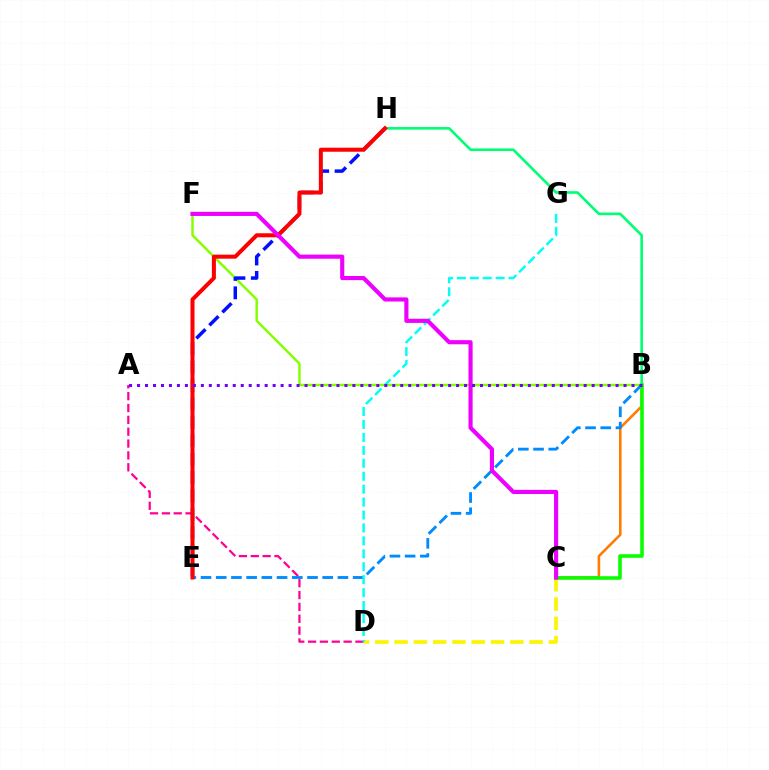{('C', 'D'): [{'color': '#fcf500', 'line_style': 'dashed', 'thickness': 2.62}], ('A', 'D'): [{'color': '#ff0094', 'line_style': 'dashed', 'thickness': 1.61}], ('B', 'F'): [{'color': '#84ff00', 'line_style': 'solid', 'thickness': 1.76}], ('E', 'H'): [{'color': '#0010ff', 'line_style': 'dashed', 'thickness': 2.5}, {'color': '#ff0000', 'line_style': 'solid', 'thickness': 2.9}], ('B', 'C'): [{'color': '#ff7c00', 'line_style': 'solid', 'thickness': 1.86}, {'color': '#08ff00', 'line_style': 'solid', 'thickness': 2.57}], ('B', 'E'): [{'color': '#008cff', 'line_style': 'dashed', 'thickness': 2.07}], ('B', 'H'): [{'color': '#00ff74', 'line_style': 'solid', 'thickness': 1.89}], ('D', 'G'): [{'color': '#00fff6', 'line_style': 'dashed', 'thickness': 1.76}], ('C', 'F'): [{'color': '#ee00ff', 'line_style': 'solid', 'thickness': 2.97}], ('A', 'B'): [{'color': '#7200ff', 'line_style': 'dotted', 'thickness': 2.17}]}